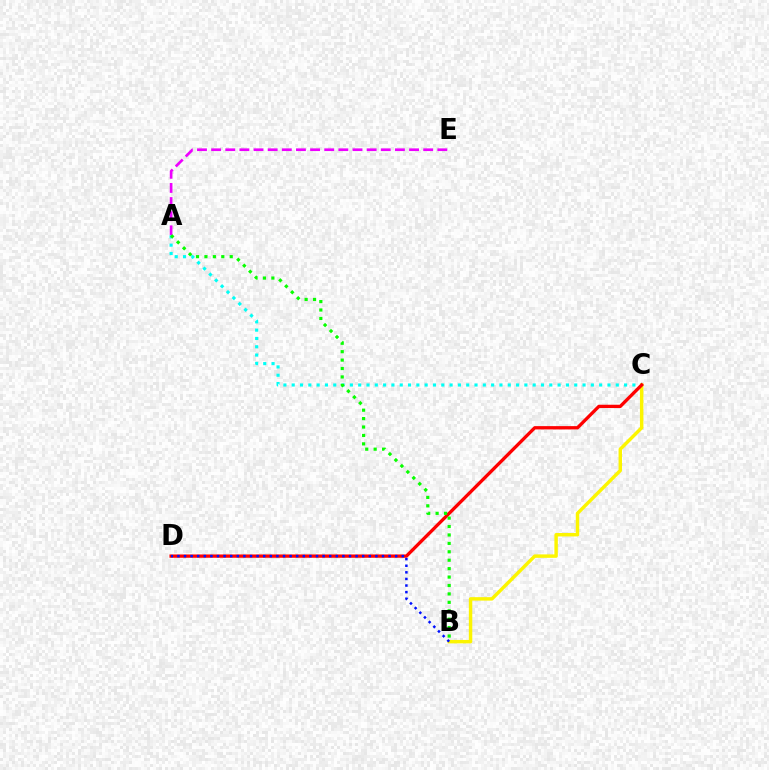{('B', 'C'): [{'color': '#fcf500', 'line_style': 'solid', 'thickness': 2.48}], ('A', 'E'): [{'color': '#ee00ff', 'line_style': 'dashed', 'thickness': 1.92}], ('A', 'C'): [{'color': '#00fff6', 'line_style': 'dotted', 'thickness': 2.26}], ('C', 'D'): [{'color': '#ff0000', 'line_style': 'solid', 'thickness': 2.38}], ('B', 'D'): [{'color': '#0010ff', 'line_style': 'dotted', 'thickness': 1.79}], ('A', 'B'): [{'color': '#08ff00', 'line_style': 'dotted', 'thickness': 2.29}]}